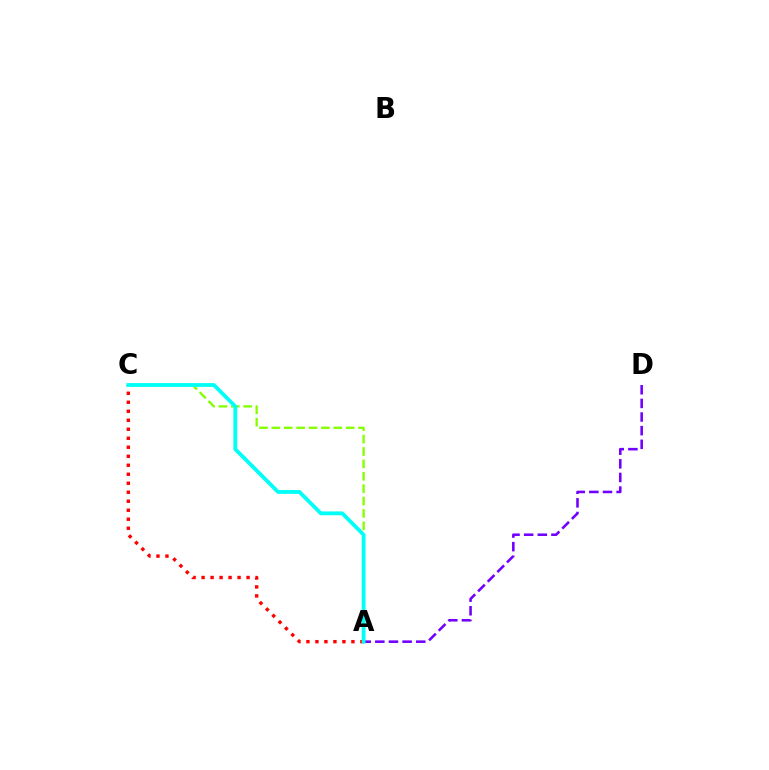{('A', 'C'): [{'color': '#84ff00', 'line_style': 'dashed', 'thickness': 1.68}, {'color': '#ff0000', 'line_style': 'dotted', 'thickness': 2.44}, {'color': '#00fff6', 'line_style': 'solid', 'thickness': 2.75}], ('A', 'D'): [{'color': '#7200ff', 'line_style': 'dashed', 'thickness': 1.85}]}